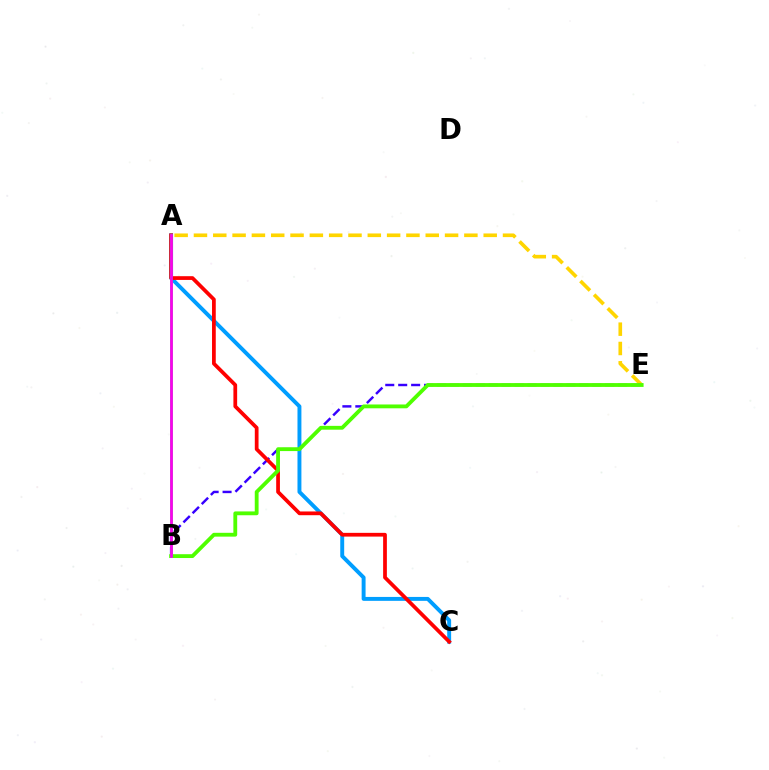{('A', 'E'): [{'color': '#ffd500', 'line_style': 'dashed', 'thickness': 2.62}], ('A', 'C'): [{'color': '#009eff', 'line_style': 'solid', 'thickness': 2.82}, {'color': '#ff0000', 'line_style': 'solid', 'thickness': 2.69}], ('B', 'E'): [{'color': '#3700ff', 'line_style': 'dashed', 'thickness': 1.76}, {'color': '#4fff00', 'line_style': 'solid', 'thickness': 2.75}], ('A', 'B'): [{'color': '#00ff86', 'line_style': 'solid', 'thickness': 1.82}, {'color': '#ff00ed', 'line_style': 'solid', 'thickness': 1.96}]}